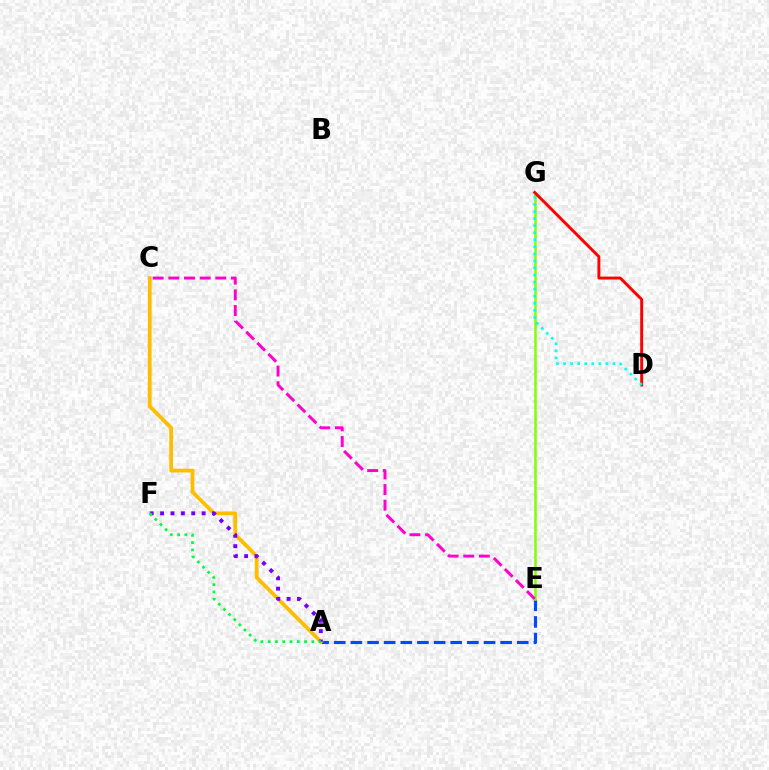{('A', 'E'): [{'color': '#004bff', 'line_style': 'dashed', 'thickness': 2.26}], ('E', 'G'): [{'color': '#84ff00', 'line_style': 'solid', 'thickness': 1.82}], ('A', 'C'): [{'color': '#ffbd00', 'line_style': 'solid', 'thickness': 2.72}], ('A', 'F'): [{'color': '#7200ff', 'line_style': 'dotted', 'thickness': 2.82}, {'color': '#00ff39', 'line_style': 'dotted', 'thickness': 1.98}], ('C', 'E'): [{'color': '#ff00cf', 'line_style': 'dashed', 'thickness': 2.13}], ('D', 'G'): [{'color': '#ff0000', 'line_style': 'solid', 'thickness': 2.11}, {'color': '#00fff6', 'line_style': 'dotted', 'thickness': 1.92}]}